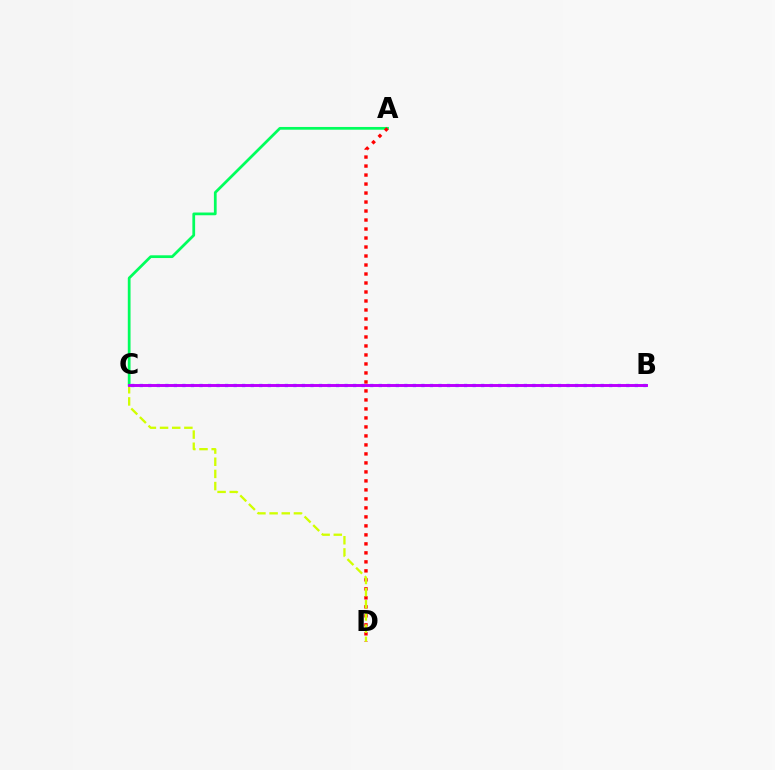{('A', 'C'): [{'color': '#00ff5c', 'line_style': 'solid', 'thickness': 1.98}], ('A', 'D'): [{'color': '#ff0000', 'line_style': 'dotted', 'thickness': 2.44}], ('C', 'D'): [{'color': '#d1ff00', 'line_style': 'dashed', 'thickness': 1.65}], ('B', 'C'): [{'color': '#0074ff', 'line_style': 'dotted', 'thickness': 2.32}, {'color': '#b900ff', 'line_style': 'solid', 'thickness': 2.11}]}